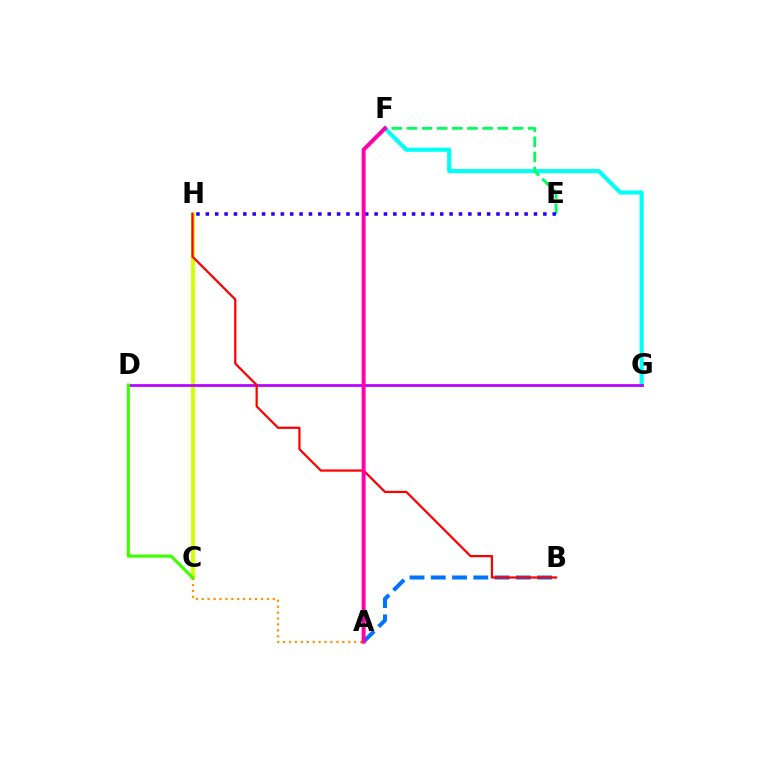{('C', 'H'): [{'color': '#d1ff00', 'line_style': 'solid', 'thickness': 2.79}], ('F', 'G'): [{'color': '#00fff6', 'line_style': 'solid', 'thickness': 2.97}], ('A', 'B'): [{'color': '#0074ff', 'line_style': 'dashed', 'thickness': 2.89}], ('E', 'F'): [{'color': '#00ff5c', 'line_style': 'dashed', 'thickness': 2.06}], ('D', 'G'): [{'color': '#b900ff', 'line_style': 'solid', 'thickness': 1.96}], ('A', 'C'): [{'color': '#ff9400', 'line_style': 'dotted', 'thickness': 1.61}], ('C', 'D'): [{'color': '#3dff00', 'line_style': 'solid', 'thickness': 2.25}], ('B', 'H'): [{'color': '#ff0000', 'line_style': 'solid', 'thickness': 1.61}], ('E', 'H'): [{'color': '#2500ff', 'line_style': 'dotted', 'thickness': 2.55}], ('A', 'F'): [{'color': '#ff00ac', 'line_style': 'solid', 'thickness': 2.85}]}